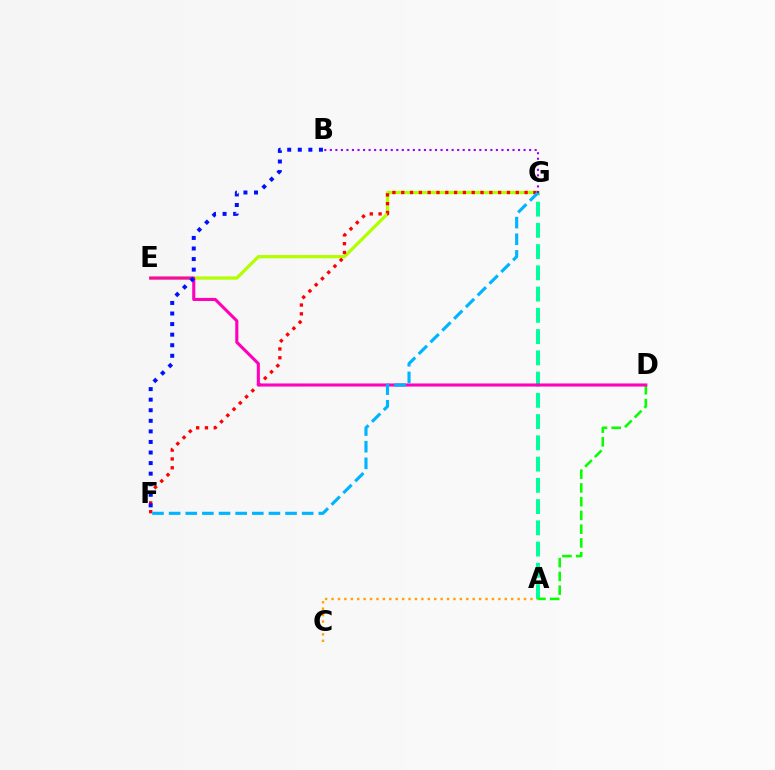{('A', 'C'): [{'color': '#ffa500', 'line_style': 'dotted', 'thickness': 1.74}], ('A', 'G'): [{'color': '#00ff9d', 'line_style': 'dashed', 'thickness': 2.89}], ('E', 'G'): [{'color': '#b3ff00', 'line_style': 'solid', 'thickness': 2.34}], ('A', 'D'): [{'color': '#08ff00', 'line_style': 'dashed', 'thickness': 1.87}], ('F', 'G'): [{'color': '#ff0000', 'line_style': 'dotted', 'thickness': 2.39}, {'color': '#00b5ff', 'line_style': 'dashed', 'thickness': 2.26}], ('D', 'E'): [{'color': '#ff00bd', 'line_style': 'solid', 'thickness': 2.22}], ('B', 'F'): [{'color': '#0010ff', 'line_style': 'dotted', 'thickness': 2.87}], ('B', 'G'): [{'color': '#9b00ff', 'line_style': 'dotted', 'thickness': 1.5}]}